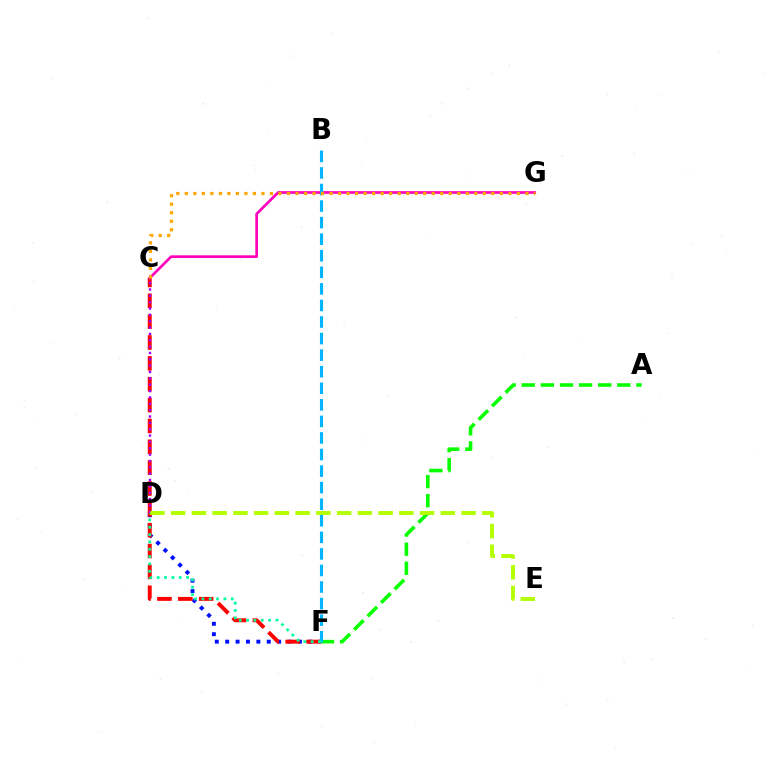{('D', 'F'): [{'color': '#0010ff', 'line_style': 'dotted', 'thickness': 2.82}, {'color': '#00ff9d', 'line_style': 'dotted', 'thickness': 1.99}], ('C', 'F'): [{'color': '#ff0000', 'line_style': 'dashed', 'thickness': 2.83}], ('A', 'F'): [{'color': '#08ff00', 'line_style': 'dashed', 'thickness': 2.6}], ('C', 'D'): [{'color': '#9b00ff', 'line_style': 'dotted', 'thickness': 1.73}], ('C', 'G'): [{'color': '#ff00bd', 'line_style': 'solid', 'thickness': 1.95}, {'color': '#ffa500', 'line_style': 'dotted', 'thickness': 2.31}], ('B', 'F'): [{'color': '#00b5ff', 'line_style': 'dashed', 'thickness': 2.25}], ('D', 'E'): [{'color': '#b3ff00', 'line_style': 'dashed', 'thickness': 2.82}]}